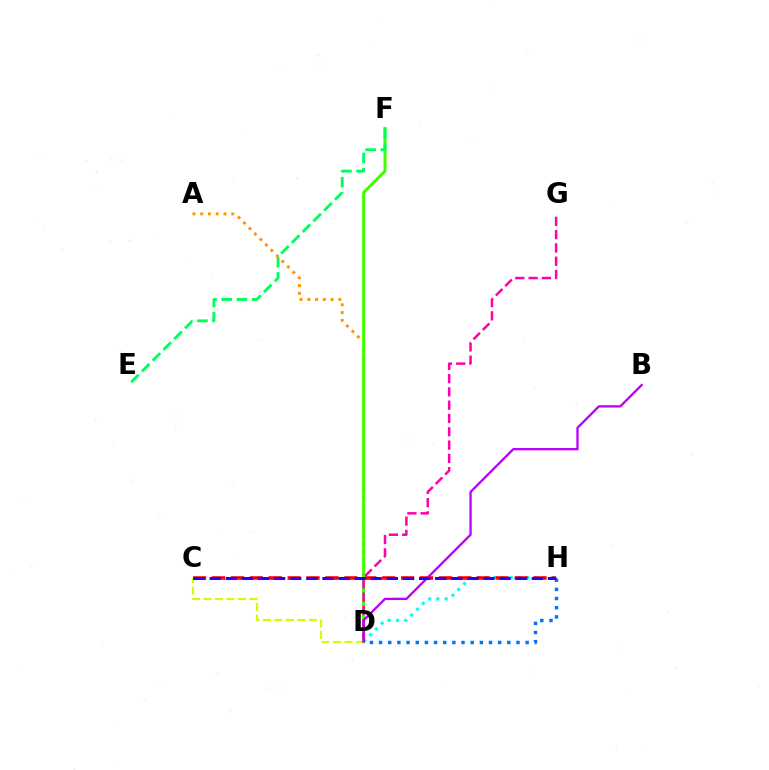{('A', 'D'): [{'color': '#ff9400', 'line_style': 'dotted', 'thickness': 2.11}], ('D', 'H'): [{'color': '#00fff6', 'line_style': 'dotted', 'thickness': 2.23}, {'color': '#0074ff', 'line_style': 'dotted', 'thickness': 2.49}], ('C', 'D'): [{'color': '#d1ff00', 'line_style': 'dashed', 'thickness': 1.56}], ('C', 'H'): [{'color': '#ff0000', 'line_style': 'dashed', 'thickness': 2.57}, {'color': '#2500ff', 'line_style': 'dashed', 'thickness': 2.19}], ('D', 'F'): [{'color': '#3dff00', 'line_style': 'solid', 'thickness': 2.14}], ('D', 'G'): [{'color': '#ff00ac', 'line_style': 'dashed', 'thickness': 1.81}], ('B', 'D'): [{'color': '#b900ff', 'line_style': 'solid', 'thickness': 1.66}], ('E', 'F'): [{'color': '#00ff5c', 'line_style': 'dashed', 'thickness': 2.07}]}